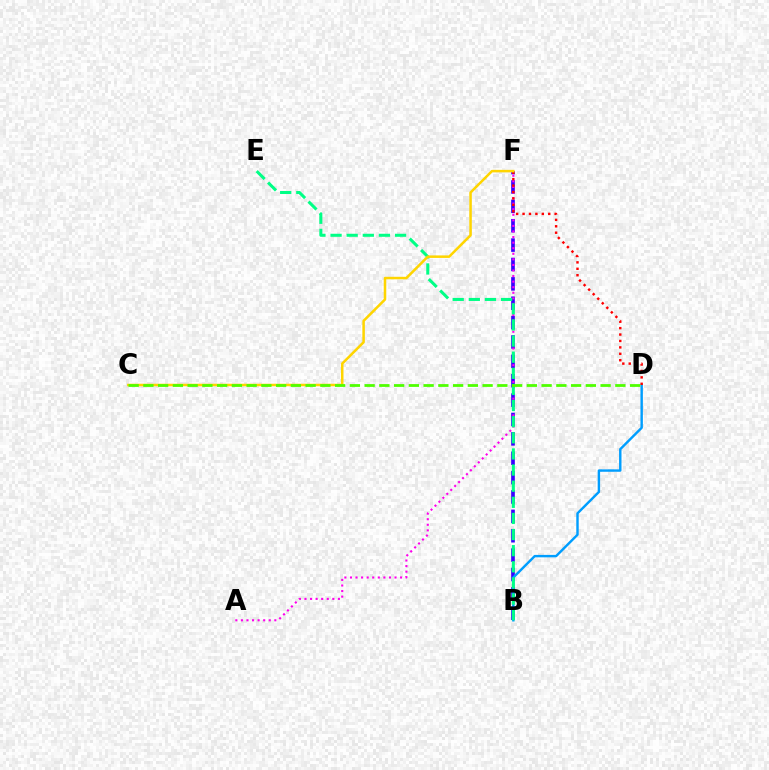{('B', 'F'): [{'color': '#3700ff', 'line_style': 'dashed', 'thickness': 2.63}], ('B', 'D'): [{'color': '#009eff', 'line_style': 'solid', 'thickness': 1.74}], ('A', 'F'): [{'color': '#ff00ed', 'line_style': 'dotted', 'thickness': 1.51}], ('B', 'E'): [{'color': '#00ff86', 'line_style': 'dashed', 'thickness': 2.19}], ('D', 'F'): [{'color': '#ff0000', 'line_style': 'dotted', 'thickness': 1.74}], ('C', 'F'): [{'color': '#ffd500', 'line_style': 'solid', 'thickness': 1.82}], ('C', 'D'): [{'color': '#4fff00', 'line_style': 'dashed', 'thickness': 2.0}]}